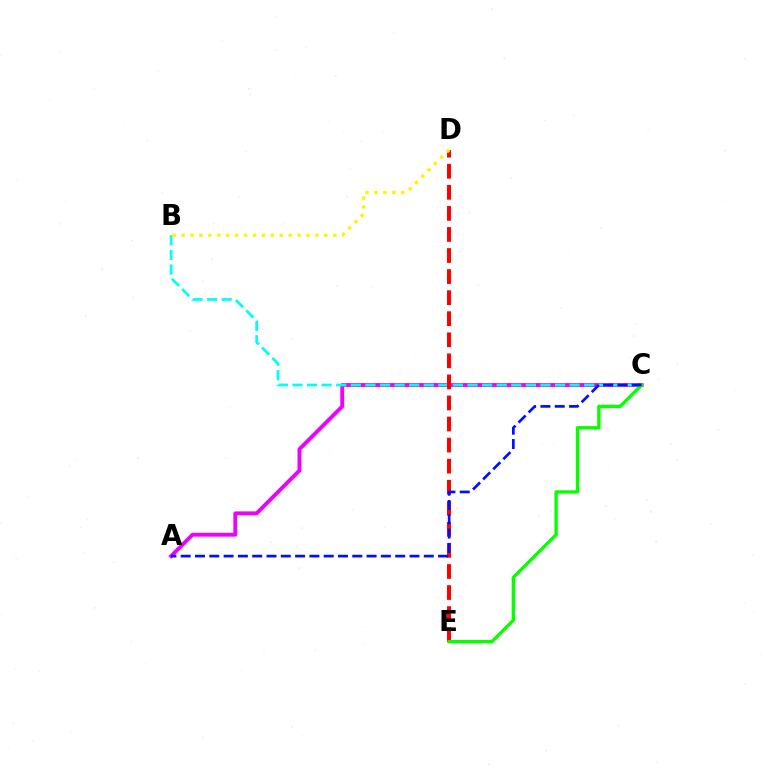{('A', 'C'): [{'color': '#ee00ff', 'line_style': 'solid', 'thickness': 2.79}, {'color': '#0010ff', 'line_style': 'dashed', 'thickness': 1.94}], ('B', 'C'): [{'color': '#00fff6', 'line_style': 'dashed', 'thickness': 1.98}], ('D', 'E'): [{'color': '#ff0000', 'line_style': 'dashed', 'thickness': 2.86}], ('C', 'E'): [{'color': '#08ff00', 'line_style': 'solid', 'thickness': 2.42}], ('B', 'D'): [{'color': '#fcf500', 'line_style': 'dotted', 'thickness': 2.42}]}